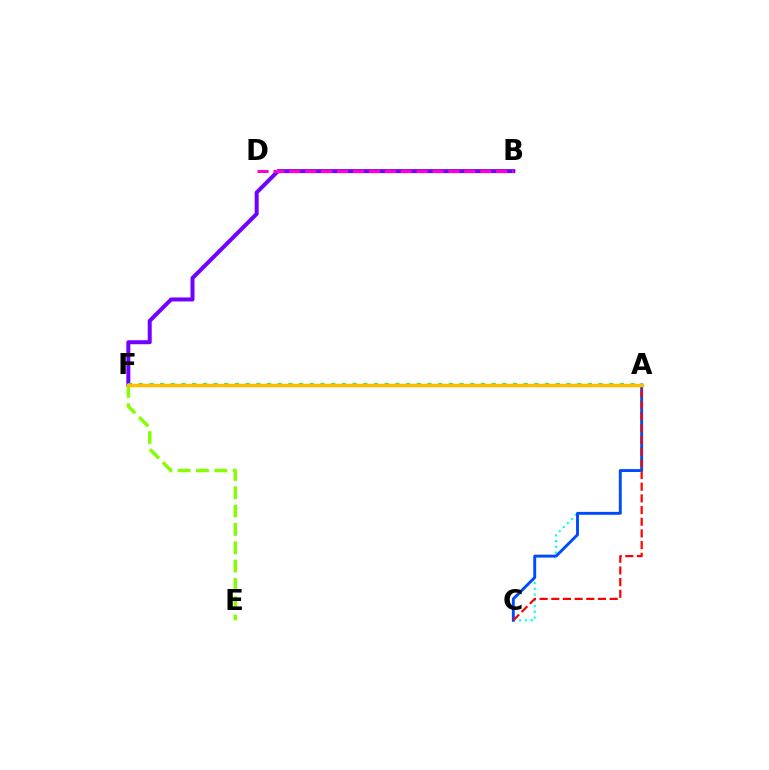{('A', 'C'): [{'color': '#00fff6', 'line_style': 'dotted', 'thickness': 1.56}, {'color': '#004bff', 'line_style': 'solid', 'thickness': 2.09}, {'color': '#ff0000', 'line_style': 'dashed', 'thickness': 1.59}], ('B', 'F'): [{'color': '#7200ff', 'line_style': 'solid', 'thickness': 2.87}], ('A', 'F'): [{'color': '#00ff39', 'line_style': 'dotted', 'thickness': 2.91}, {'color': '#ffbd00', 'line_style': 'solid', 'thickness': 2.52}], ('E', 'F'): [{'color': '#84ff00', 'line_style': 'dashed', 'thickness': 2.49}], ('B', 'D'): [{'color': '#ff00cf', 'line_style': 'dashed', 'thickness': 2.16}]}